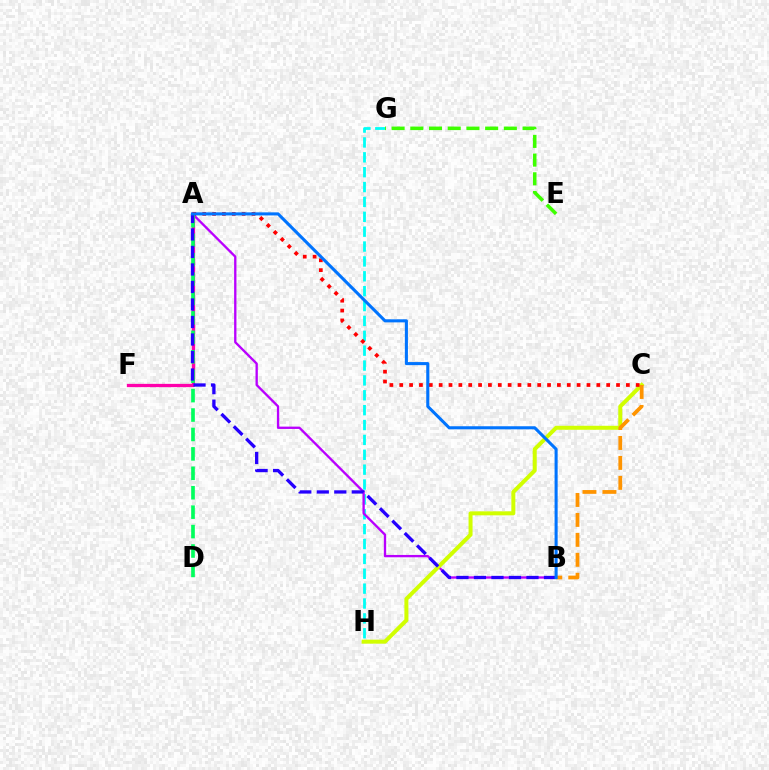{('G', 'H'): [{'color': '#00fff6', 'line_style': 'dashed', 'thickness': 2.02}], ('A', 'B'): [{'color': '#b900ff', 'line_style': 'solid', 'thickness': 1.67}, {'color': '#2500ff', 'line_style': 'dashed', 'thickness': 2.38}, {'color': '#0074ff', 'line_style': 'solid', 'thickness': 2.21}], ('A', 'F'): [{'color': '#ff00ac', 'line_style': 'solid', 'thickness': 2.36}], ('C', 'H'): [{'color': '#d1ff00', 'line_style': 'solid', 'thickness': 2.88}], ('E', 'G'): [{'color': '#3dff00', 'line_style': 'dashed', 'thickness': 2.54}], ('A', 'C'): [{'color': '#ff0000', 'line_style': 'dotted', 'thickness': 2.68}], ('A', 'D'): [{'color': '#00ff5c', 'line_style': 'dashed', 'thickness': 2.64}], ('B', 'C'): [{'color': '#ff9400', 'line_style': 'dashed', 'thickness': 2.71}]}